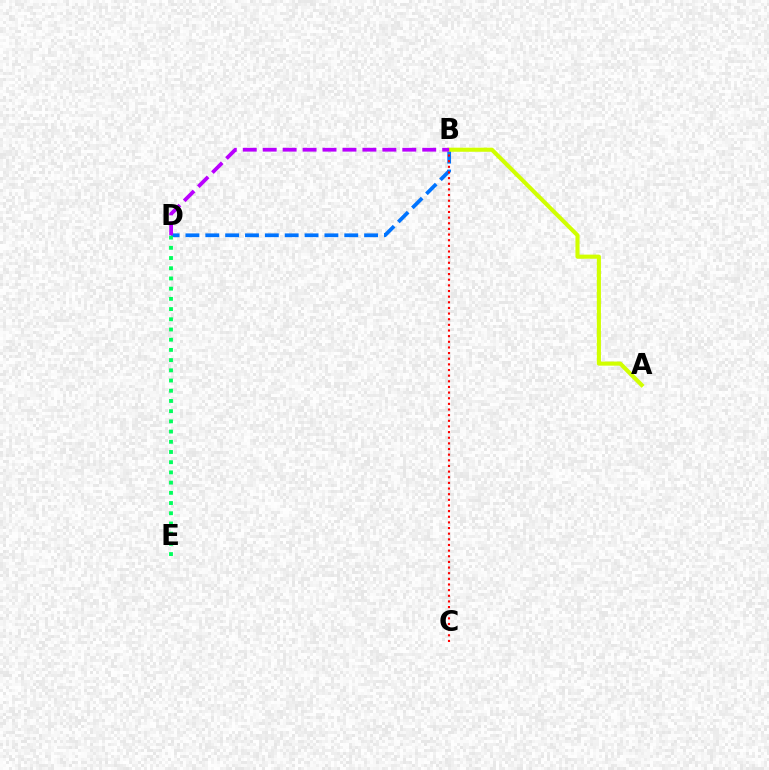{('B', 'D'): [{'color': '#0074ff', 'line_style': 'dashed', 'thickness': 2.7}, {'color': '#b900ff', 'line_style': 'dashed', 'thickness': 2.71}], ('D', 'E'): [{'color': '#00ff5c', 'line_style': 'dotted', 'thickness': 2.77}], ('B', 'C'): [{'color': '#ff0000', 'line_style': 'dotted', 'thickness': 1.53}], ('A', 'B'): [{'color': '#d1ff00', 'line_style': 'solid', 'thickness': 2.95}]}